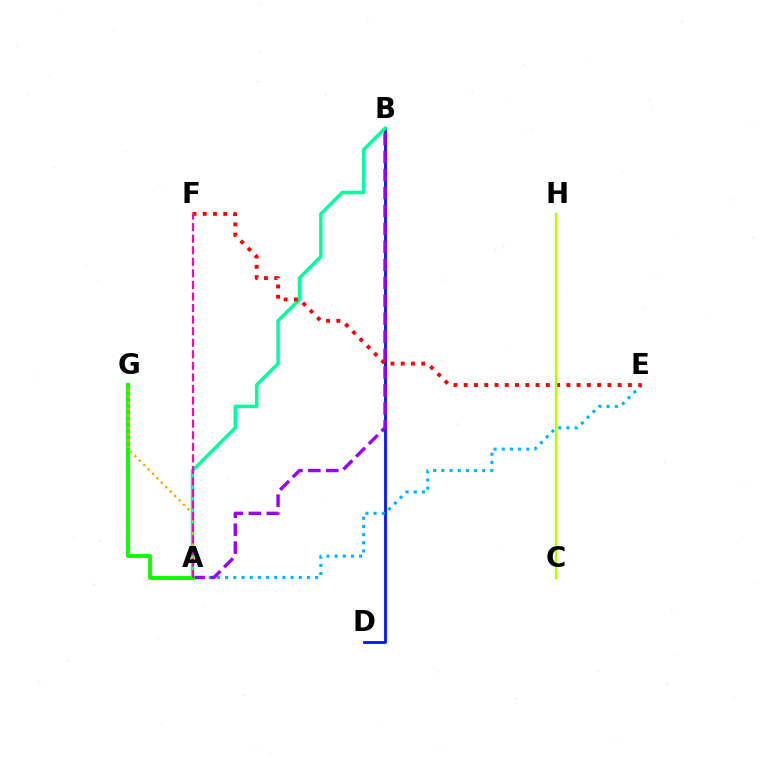{('B', 'D'): [{'color': '#0010ff', 'line_style': 'solid', 'thickness': 1.99}], ('A', 'E'): [{'color': '#00b5ff', 'line_style': 'dotted', 'thickness': 2.22}], ('A', 'B'): [{'color': '#9b00ff', 'line_style': 'dashed', 'thickness': 2.44}, {'color': '#00ff9d', 'line_style': 'solid', 'thickness': 2.5}], ('A', 'G'): [{'color': '#08ff00', 'line_style': 'solid', 'thickness': 2.79}, {'color': '#ffa500', 'line_style': 'dotted', 'thickness': 1.7}], ('E', 'F'): [{'color': '#ff0000', 'line_style': 'dotted', 'thickness': 2.79}], ('A', 'F'): [{'color': '#ff00bd', 'line_style': 'dashed', 'thickness': 1.57}], ('C', 'H'): [{'color': '#b3ff00', 'line_style': 'solid', 'thickness': 1.71}]}